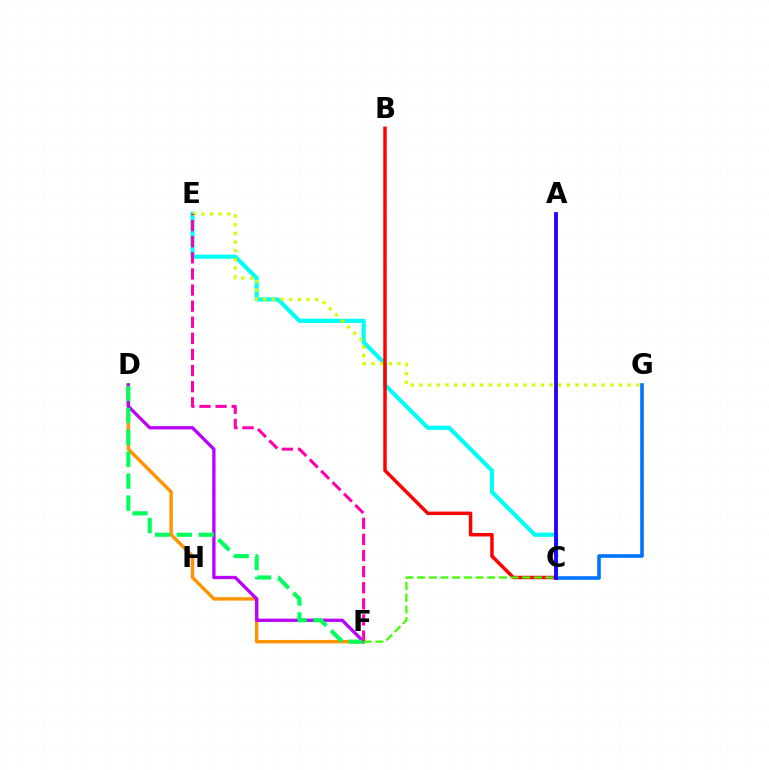{('D', 'F'): [{'color': '#ff9400', 'line_style': 'solid', 'thickness': 2.47}, {'color': '#b900ff', 'line_style': 'solid', 'thickness': 2.37}, {'color': '#00ff5c', 'line_style': 'dashed', 'thickness': 2.98}], ('C', 'E'): [{'color': '#00fff6', 'line_style': 'solid', 'thickness': 3.0}], ('C', 'G'): [{'color': '#0074ff', 'line_style': 'solid', 'thickness': 2.59}], ('E', 'G'): [{'color': '#d1ff00', 'line_style': 'dotted', 'thickness': 2.36}], ('B', 'C'): [{'color': '#ff0000', 'line_style': 'solid', 'thickness': 2.51}], ('A', 'C'): [{'color': '#2500ff', 'line_style': 'solid', 'thickness': 2.74}], ('E', 'F'): [{'color': '#ff00ac', 'line_style': 'dashed', 'thickness': 2.19}], ('C', 'F'): [{'color': '#3dff00', 'line_style': 'dashed', 'thickness': 1.59}]}